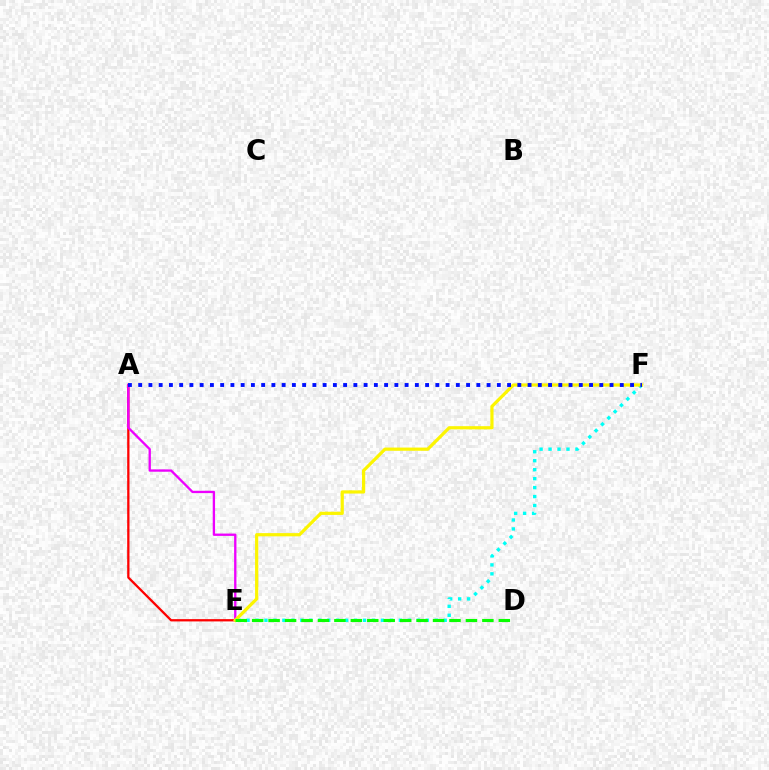{('A', 'E'): [{'color': '#ff0000', 'line_style': 'solid', 'thickness': 1.65}, {'color': '#ee00ff', 'line_style': 'solid', 'thickness': 1.68}], ('E', 'F'): [{'color': '#00fff6', 'line_style': 'dotted', 'thickness': 2.43}, {'color': '#fcf500', 'line_style': 'solid', 'thickness': 2.31}], ('A', 'F'): [{'color': '#0010ff', 'line_style': 'dotted', 'thickness': 2.78}], ('D', 'E'): [{'color': '#08ff00', 'line_style': 'dashed', 'thickness': 2.23}]}